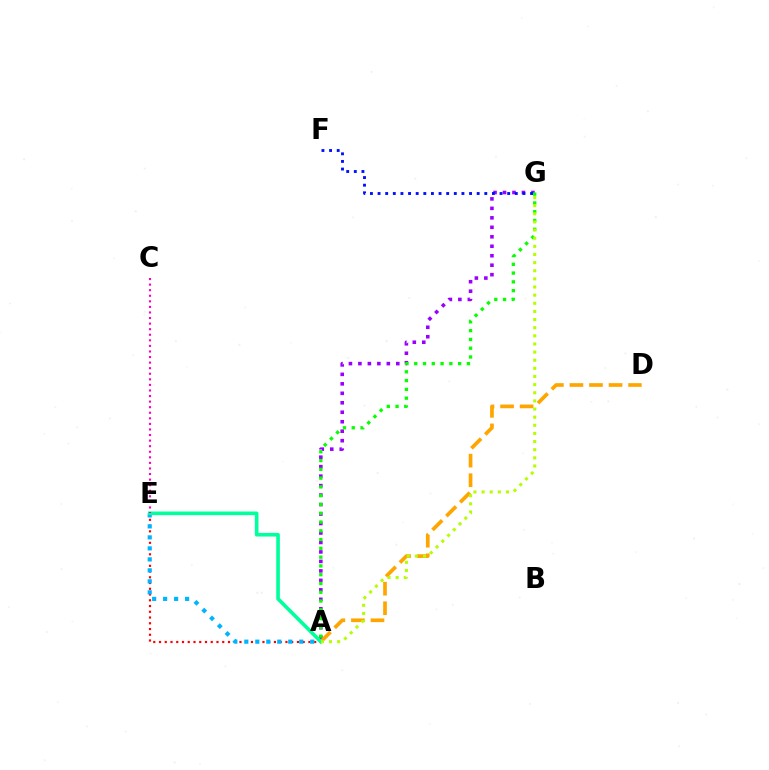{('A', 'E'): [{'color': '#ff0000', 'line_style': 'dotted', 'thickness': 1.56}, {'color': '#00b5ff', 'line_style': 'dotted', 'thickness': 2.99}, {'color': '#00ff9d', 'line_style': 'solid', 'thickness': 2.61}], ('A', 'G'): [{'color': '#9b00ff', 'line_style': 'dotted', 'thickness': 2.57}, {'color': '#08ff00', 'line_style': 'dotted', 'thickness': 2.39}, {'color': '#b3ff00', 'line_style': 'dotted', 'thickness': 2.21}], ('A', 'D'): [{'color': '#ffa500', 'line_style': 'dashed', 'thickness': 2.66}], ('C', 'E'): [{'color': '#ff00bd', 'line_style': 'dotted', 'thickness': 1.51}], ('F', 'G'): [{'color': '#0010ff', 'line_style': 'dotted', 'thickness': 2.07}]}